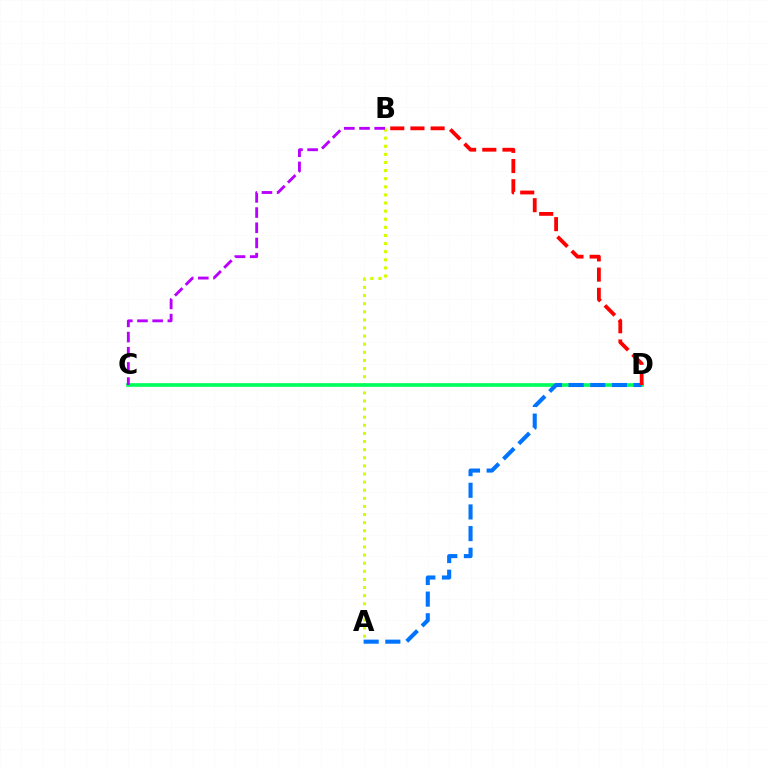{('A', 'B'): [{'color': '#d1ff00', 'line_style': 'dotted', 'thickness': 2.2}], ('C', 'D'): [{'color': '#00ff5c', 'line_style': 'solid', 'thickness': 2.65}], ('B', 'C'): [{'color': '#b900ff', 'line_style': 'dashed', 'thickness': 2.06}], ('A', 'D'): [{'color': '#0074ff', 'line_style': 'dashed', 'thickness': 2.94}], ('B', 'D'): [{'color': '#ff0000', 'line_style': 'dashed', 'thickness': 2.74}]}